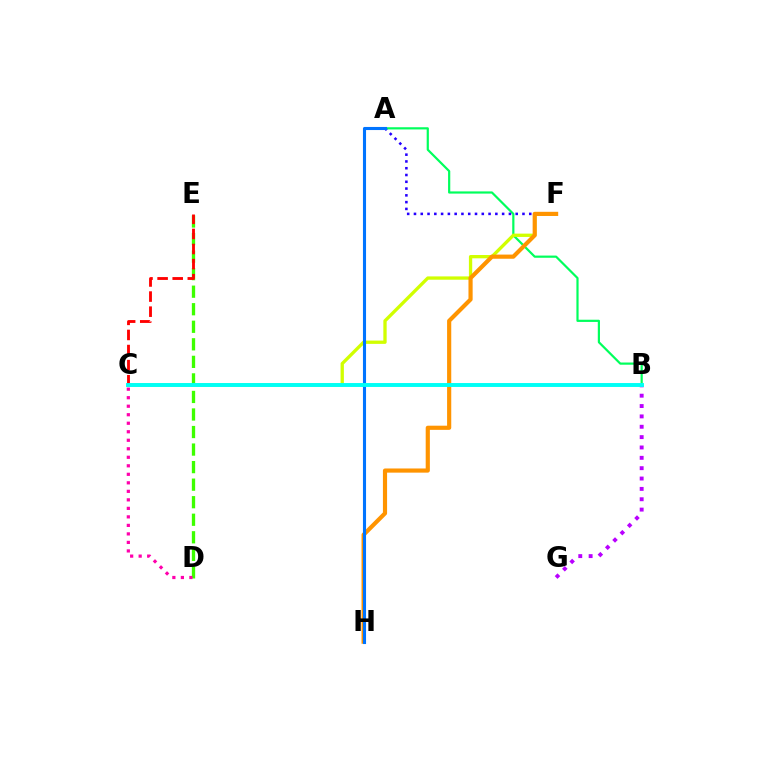{('A', 'B'): [{'color': '#00ff5c', 'line_style': 'solid', 'thickness': 1.58}], ('C', 'F'): [{'color': '#d1ff00', 'line_style': 'solid', 'thickness': 2.38}], ('A', 'F'): [{'color': '#2500ff', 'line_style': 'dotted', 'thickness': 1.84}], ('D', 'E'): [{'color': '#3dff00', 'line_style': 'dashed', 'thickness': 2.38}], ('B', 'G'): [{'color': '#b900ff', 'line_style': 'dotted', 'thickness': 2.81}], ('C', 'E'): [{'color': '#ff0000', 'line_style': 'dashed', 'thickness': 2.05}], ('F', 'H'): [{'color': '#ff9400', 'line_style': 'solid', 'thickness': 3.0}], ('A', 'H'): [{'color': '#0074ff', 'line_style': 'solid', 'thickness': 2.23}], ('C', 'D'): [{'color': '#ff00ac', 'line_style': 'dotted', 'thickness': 2.31}], ('B', 'C'): [{'color': '#00fff6', 'line_style': 'solid', 'thickness': 2.82}]}